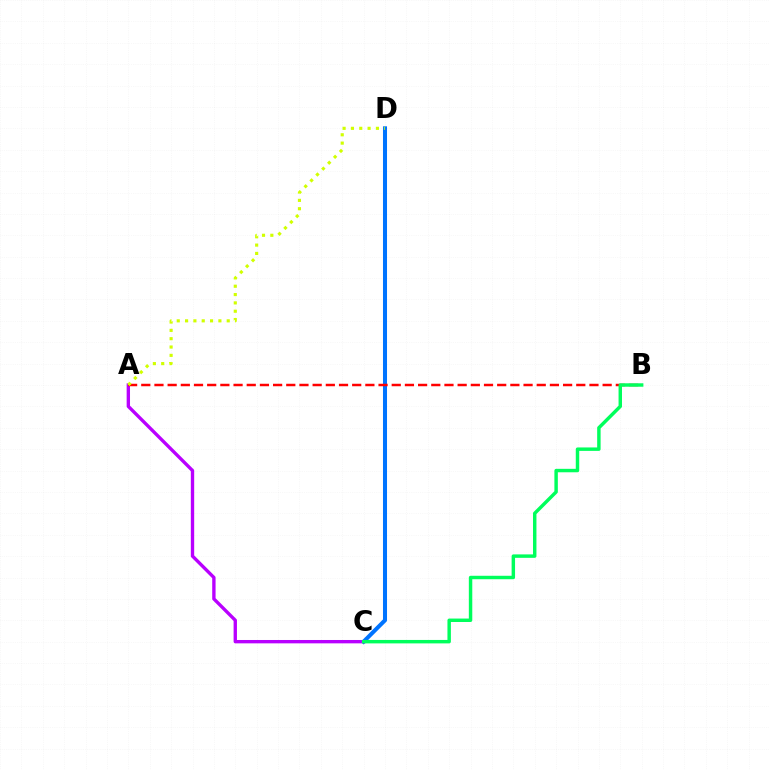{('C', 'D'): [{'color': '#0074ff', 'line_style': 'solid', 'thickness': 2.91}], ('A', 'C'): [{'color': '#b900ff', 'line_style': 'solid', 'thickness': 2.41}], ('A', 'B'): [{'color': '#ff0000', 'line_style': 'dashed', 'thickness': 1.79}], ('A', 'D'): [{'color': '#d1ff00', 'line_style': 'dotted', 'thickness': 2.26}], ('B', 'C'): [{'color': '#00ff5c', 'line_style': 'solid', 'thickness': 2.48}]}